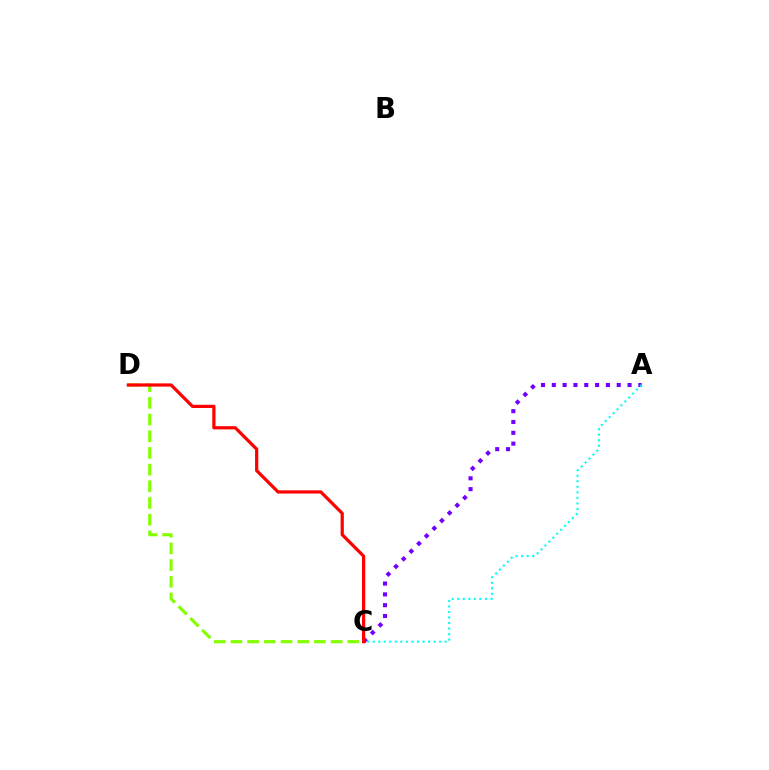{('A', 'C'): [{'color': '#7200ff', 'line_style': 'dotted', 'thickness': 2.94}, {'color': '#00fff6', 'line_style': 'dotted', 'thickness': 1.5}], ('C', 'D'): [{'color': '#84ff00', 'line_style': 'dashed', 'thickness': 2.27}, {'color': '#ff0000', 'line_style': 'solid', 'thickness': 2.31}]}